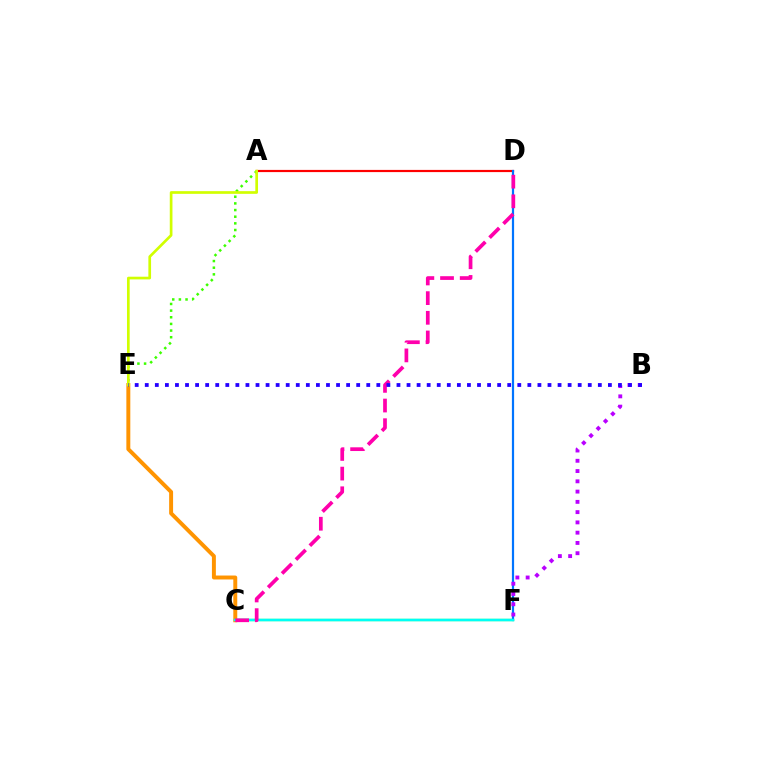{('A', 'D'): [{'color': '#ff0000', 'line_style': 'solid', 'thickness': 1.58}], ('C', 'F'): [{'color': '#00ff5c', 'line_style': 'solid', 'thickness': 1.67}, {'color': '#00fff6', 'line_style': 'solid', 'thickness': 1.77}], ('D', 'F'): [{'color': '#0074ff', 'line_style': 'solid', 'thickness': 1.59}], ('B', 'F'): [{'color': '#b900ff', 'line_style': 'dotted', 'thickness': 2.79}], ('C', 'E'): [{'color': '#ff9400', 'line_style': 'solid', 'thickness': 2.84}], ('A', 'E'): [{'color': '#3dff00', 'line_style': 'dotted', 'thickness': 1.81}, {'color': '#d1ff00', 'line_style': 'solid', 'thickness': 1.94}], ('C', 'D'): [{'color': '#ff00ac', 'line_style': 'dashed', 'thickness': 2.67}], ('B', 'E'): [{'color': '#2500ff', 'line_style': 'dotted', 'thickness': 2.74}]}